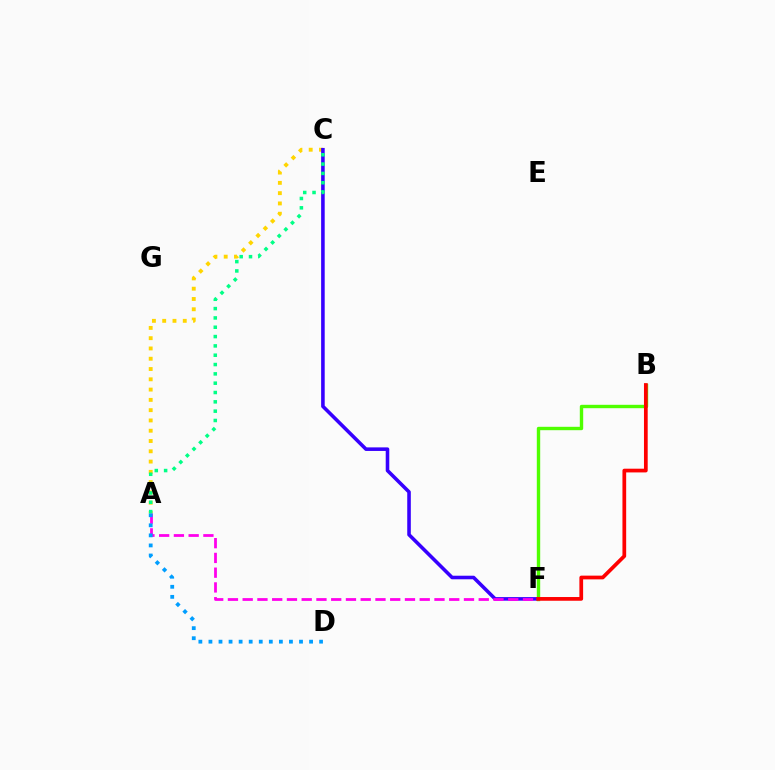{('A', 'C'): [{'color': '#ffd500', 'line_style': 'dotted', 'thickness': 2.79}, {'color': '#00ff86', 'line_style': 'dotted', 'thickness': 2.53}], ('C', 'F'): [{'color': '#3700ff', 'line_style': 'solid', 'thickness': 2.57}], ('B', 'F'): [{'color': '#4fff00', 'line_style': 'solid', 'thickness': 2.43}, {'color': '#ff0000', 'line_style': 'solid', 'thickness': 2.68}], ('A', 'F'): [{'color': '#ff00ed', 'line_style': 'dashed', 'thickness': 2.0}], ('A', 'D'): [{'color': '#009eff', 'line_style': 'dotted', 'thickness': 2.73}]}